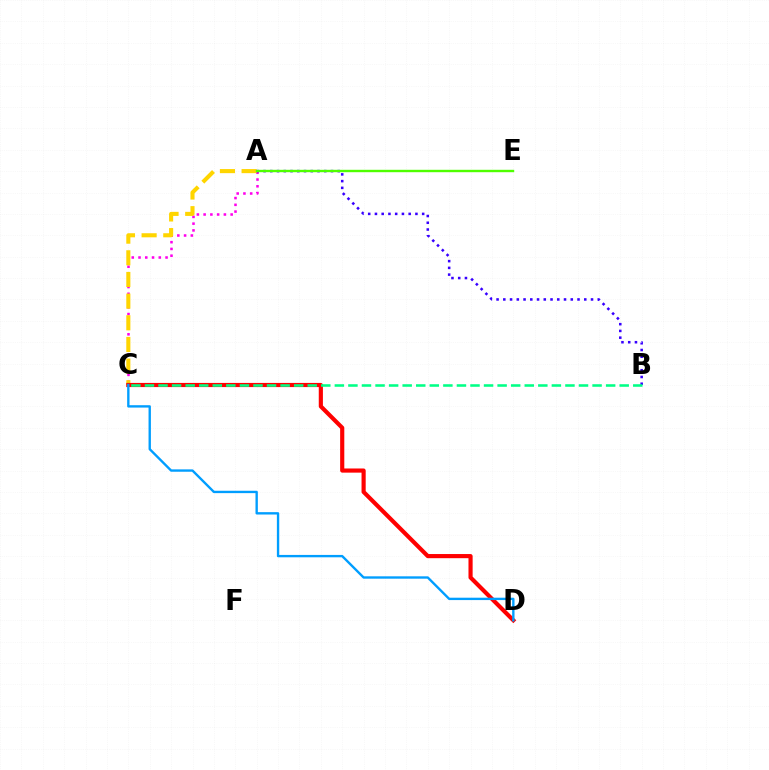{('A', 'C'): [{'color': '#ff00ed', 'line_style': 'dotted', 'thickness': 1.84}, {'color': '#ffd500', 'line_style': 'dashed', 'thickness': 2.94}], ('C', 'D'): [{'color': '#ff0000', 'line_style': 'solid', 'thickness': 2.99}, {'color': '#009eff', 'line_style': 'solid', 'thickness': 1.71}], ('A', 'B'): [{'color': '#3700ff', 'line_style': 'dotted', 'thickness': 1.83}], ('A', 'E'): [{'color': '#4fff00', 'line_style': 'solid', 'thickness': 1.73}], ('B', 'C'): [{'color': '#00ff86', 'line_style': 'dashed', 'thickness': 1.84}]}